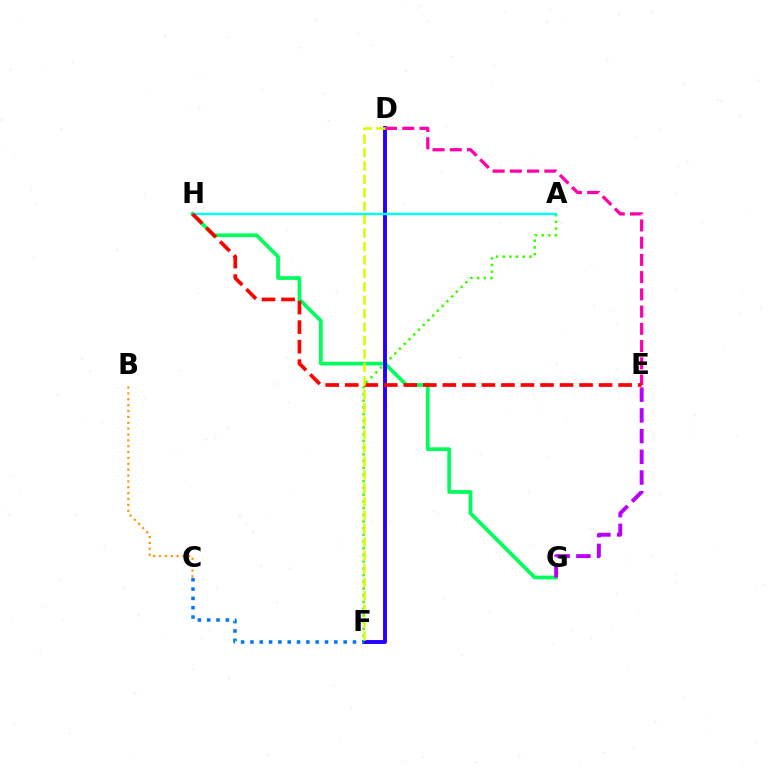{('A', 'F'): [{'color': '#3dff00', 'line_style': 'dotted', 'thickness': 1.82}], ('G', 'H'): [{'color': '#00ff5c', 'line_style': 'solid', 'thickness': 2.68}], ('D', 'F'): [{'color': '#2500ff', 'line_style': 'solid', 'thickness': 2.81}, {'color': '#d1ff00', 'line_style': 'dashed', 'thickness': 1.82}], ('E', 'G'): [{'color': '#b900ff', 'line_style': 'dashed', 'thickness': 2.81}], ('A', 'H'): [{'color': '#00fff6', 'line_style': 'solid', 'thickness': 1.73}], ('B', 'C'): [{'color': '#ff9400', 'line_style': 'dotted', 'thickness': 1.59}], ('C', 'F'): [{'color': '#0074ff', 'line_style': 'dotted', 'thickness': 2.53}], ('D', 'E'): [{'color': '#ff00ac', 'line_style': 'dashed', 'thickness': 2.34}], ('E', 'H'): [{'color': '#ff0000', 'line_style': 'dashed', 'thickness': 2.65}]}